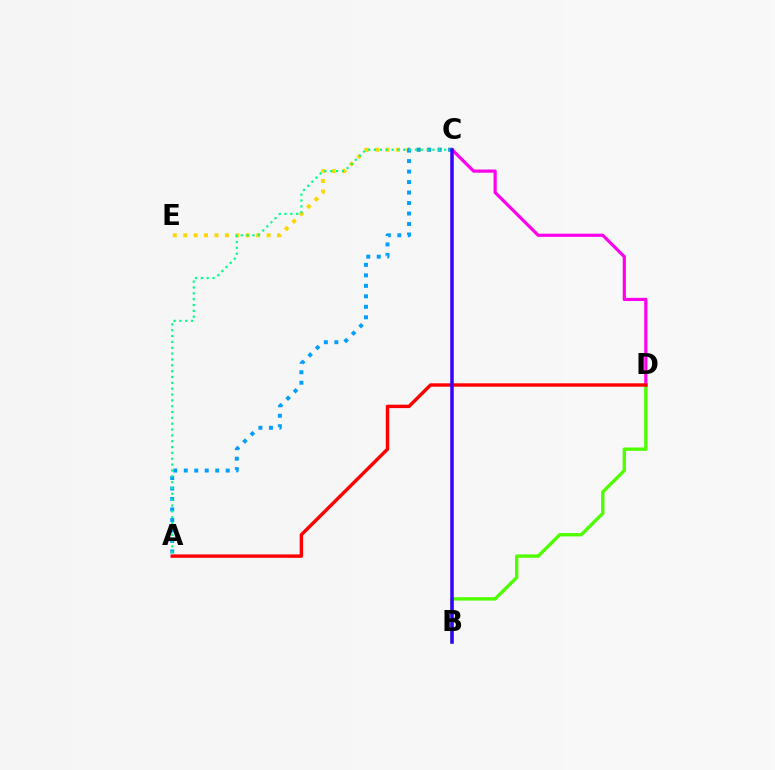{('B', 'D'): [{'color': '#4fff00', 'line_style': 'solid', 'thickness': 2.42}], ('C', 'D'): [{'color': '#ff00ed', 'line_style': 'solid', 'thickness': 2.3}], ('C', 'E'): [{'color': '#ffd500', 'line_style': 'dotted', 'thickness': 2.83}], ('A', 'C'): [{'color': '#009eff', 'line_style': 'dotted', 'thickness': 2.85}, {'color': '#00ff86', 'line_style': 'dotted', 'thickness': 1.59}], ('A', 'D'): [{'color': '#ff0000', 'line_style': 'solid', 'thickness': 2.45}], ('B', 'C'): [{'color': '#3700ff', 'line_style': 'solid', 'thickness': 2.53}]}